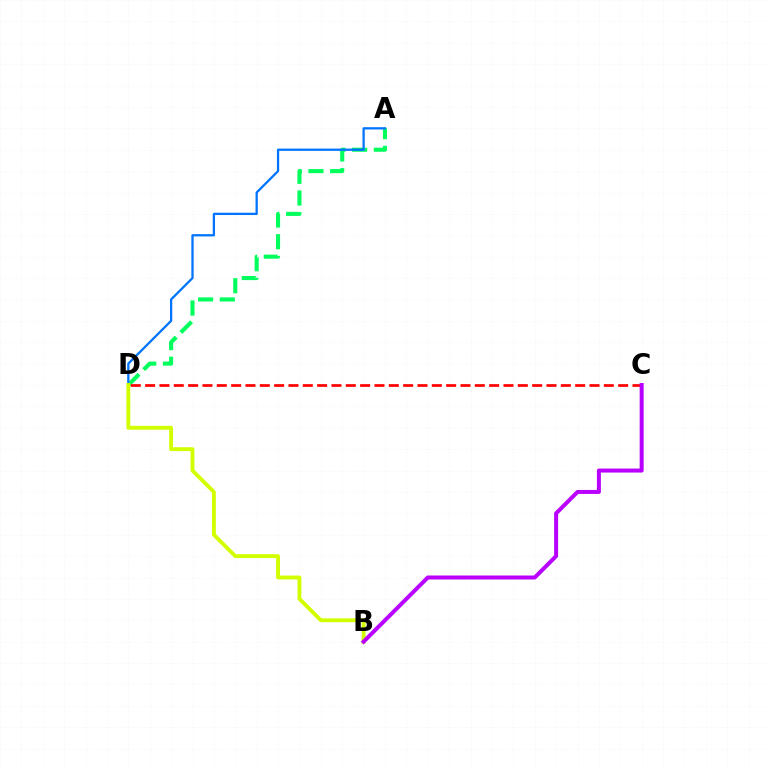{('A', 'D'): [{'color': '#00ff5c', 'line_style': 'dashed', 'thickness': 2.95}, {'color': '#0074ff', 'line_style': 'solid', 'thickness': 1.64}], ('B', 'D'): [{'color': '#d1ff00', 'line_style': 'solid', 'thickness': 2.78}], ('C', 'D'): [{'color': '#ff0000', 'line_style': 'dashed', 'thickness': 1.95}], ('B', 'C'): [{'color': '#b900ff', 'line_style': 'solid', 'thickness': 2.88}]}